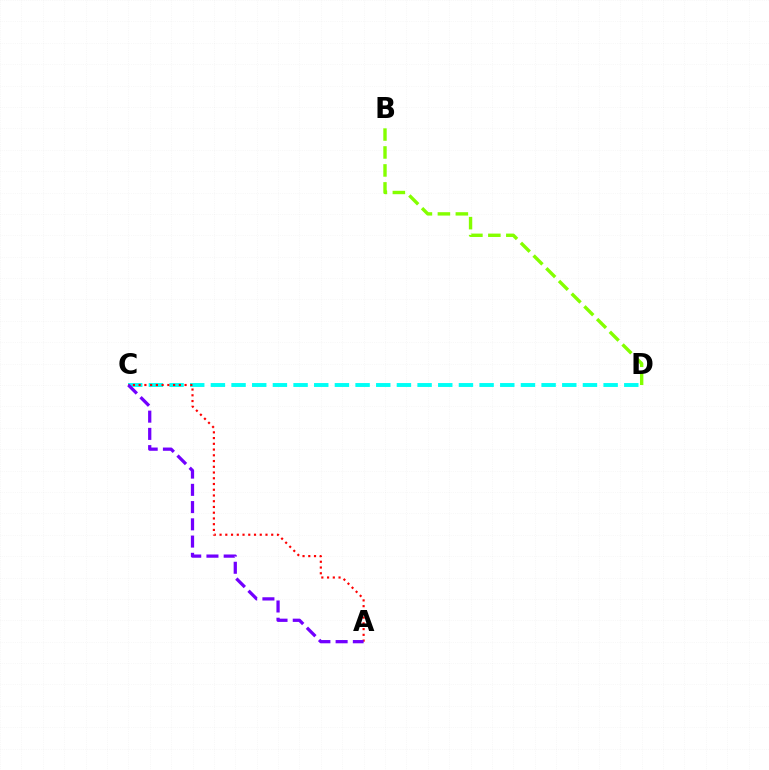{('C', 'D'): [{'color': '#00fff6', 'line_style': 'dashed', 'thickness': 2.81}], ('B', 'D'): [{'color': '#84ff00', 'line_style': 'dashed', 'thickness': 2.44}], ('A', 'C'): [{'color': '#ff0000', 'line_style': 'dotted', 'thickness': 1.56}, {'color': '#7200ff', 'line_style': 'dashed', 'thickness': 2.34}]}